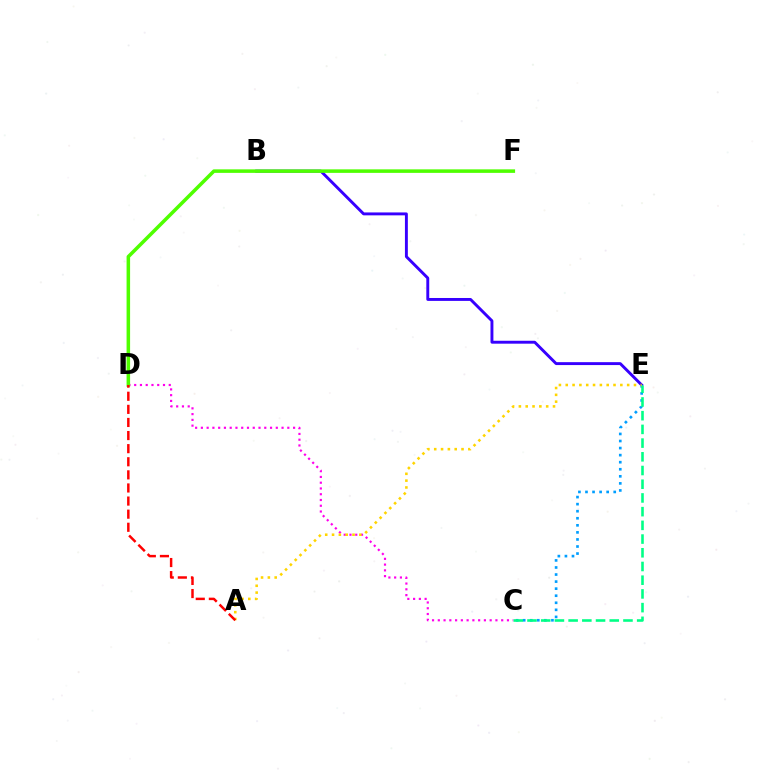{('B', 'E'): [{'color': '#3700ff', 'line_style': 'solid', 'thickness': 2.1}], ('C', 'D'): [{'color': '#ff00ed', 'line_style': 'dotted', 'thickness': 1.57}], ('C', 'E'): [{'color': '#009eff', 'line_style': 'dotted', 'thickness': 1.92}, {'color': '#00ff86', 'line_style': 'dashed', 'thickness': 1.86}], ('A', 'E'): [{'color': '#ffd500', 'line_style': 'dotted', 'thickness': 1.85}], ('D', 'F'): [{'color': '#4fff00', 'line_style': 'solid', 'thickness': 2.54}], ('A', 'D'): [{'color': '#ff0000', 'line_style': 'dashed', 'thickness': 1.78}]}